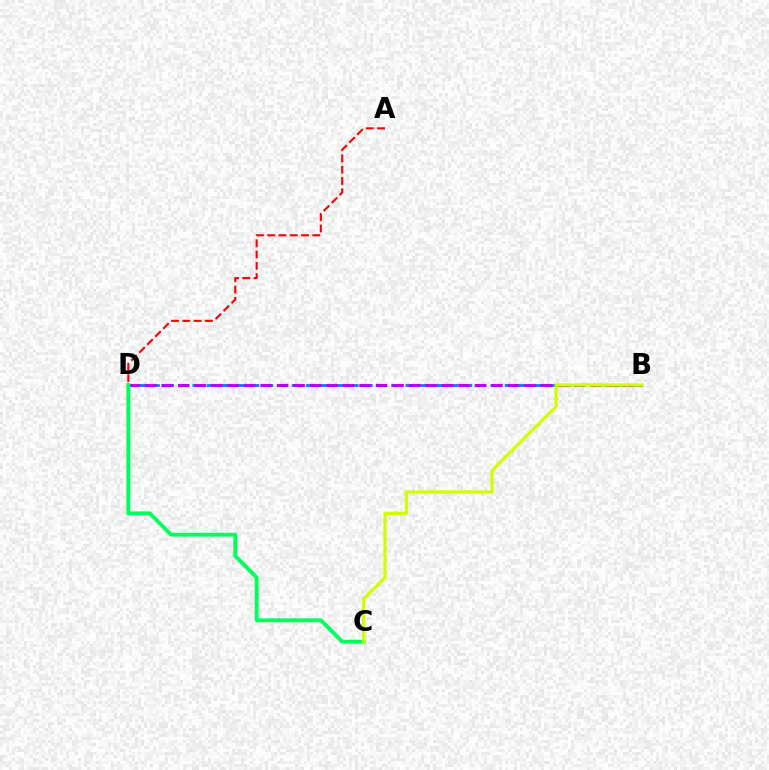{('B', 'D'): [{'color': '#0074ff', 'line_style': 'dashed', 'thickness': 1.93}, {'color': '#b900ff', 'line_style': 'dashed', 'thickness': 2.24}], ('C', 'D'): [{'color': '#00ff5c', 'line_style': 'solid', 'thickness': 2.78}], ('A', 'D'): [{'color': '#ff0000', 'line_style': 'dashed', 'thickness': 1.53}], ('B', 'C'): [{'color': '#d1ff00', 'line_style': 'solid', 'thickness': 2.33}]}